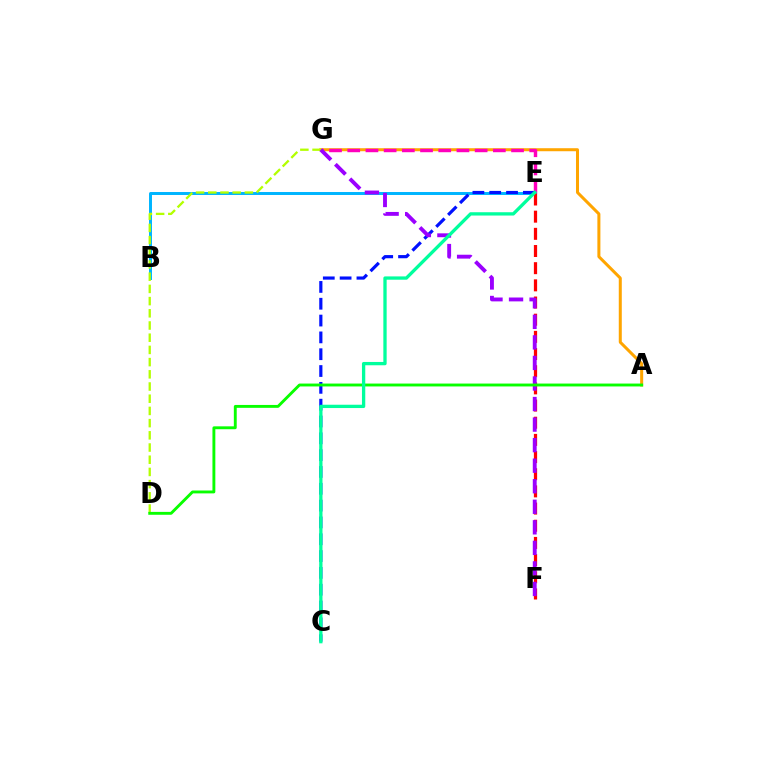{('A', 'G'): [{'color': '#ffa500', 'line_style': 'solid', 'thickness': 2.17}], ('B', 'E'): [{'color': '#00b5ff', 'line_style': 'solid', 'thickness': 2.14}], ('E', 'G'): [{'color': '#ff00bd', 'line_style': 'dashed', 'thickness': 2.47}], ('E', 'F'): [{'color': '#ff0000', 'line_style': 'dashed', 'thickness': 2.33}], ('D', 'G'): [{'color': '#b3ff00', 'line_style': 'dashed', 'thickness': 1.66}], ('C', 'E'): [{'color': '#0010ff', 'line_style': 'dashed', 'thickness': 2.29}, {'color': '#00ff9d', 'line_style': 'solid', 'thickness': 2.38}], ('F', 'G'): [{'color': '#9b00ff', 'line_style': 'dashed', 'thickness': 2.79}], ('A', 'D'): [{'color': '#08ff00', 'line_style': 'solid', 'thickness': 2.08}]}